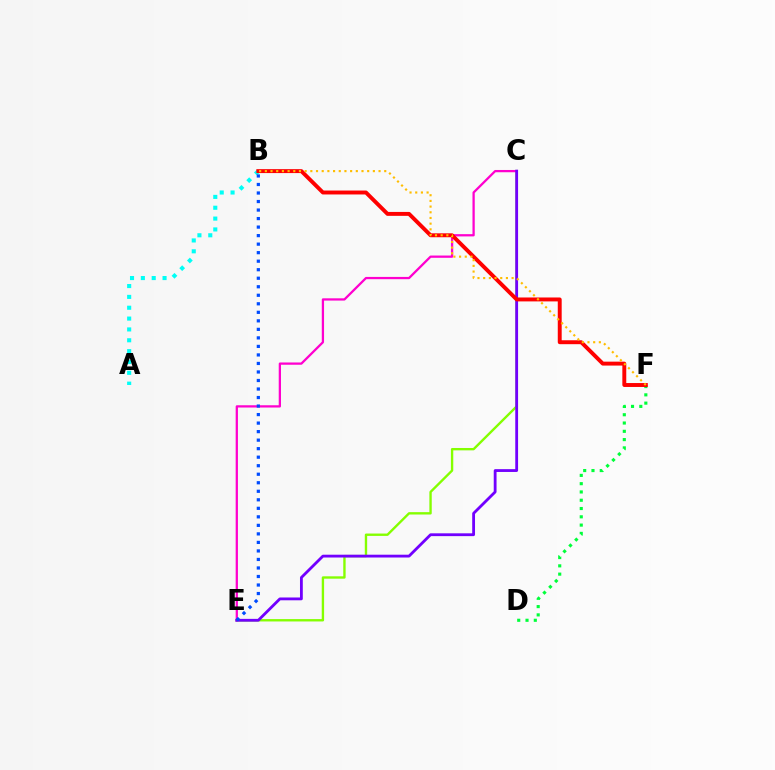{('C', 'E'): [{'color': '#84ff00', 'line_style': 'solid', 'thickness': 1.71}, {'color': '#ff00cf', 'line_style': 'solid', 'thickness': 1.63}, {'color': '#7200ff', 'line_style': 'solid', 'thickness': 2.02}], ('A', 'B'): [{'color': '#00fff6', 'line_style': 'dotted', 'thickness': 2.95}], ('D', 'F'): [{'color': '#00ff39', 'line_style': 'dotted', 'thickness': 2.25}], ('B', 'F'): [{'color': '#ff0000', 'line_style': 'solid', 'thickness': 2.82}, {'color': '#ffbd00', 'line_style': 'dotted', 'thickness': 1.54}], ('B', 'E'): [{'color': '#004bff', 'line_style': 'dotted', 'thickness': 2.32}]}